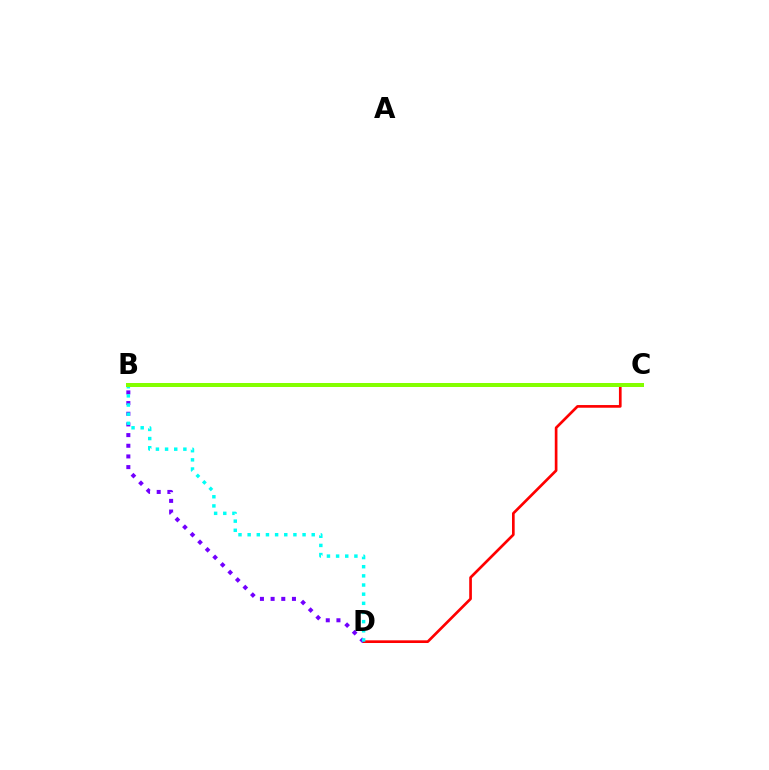{('C', 'D'): [{'color': '#ff0000', 'line_style': 'solid', 'thickness': 1.93}], ('B', 'D'): [{'color': '#7200ff', 'line_style': 'dotted', 'thickness': 2.9}, {'color': '#00fff6', 'line_style': 'dotted', 'thickness': 2.49}], ('B', 'C'): [{'color': '#84ff00', 'line_style': 'solid', 'thickness': 2.87}]}